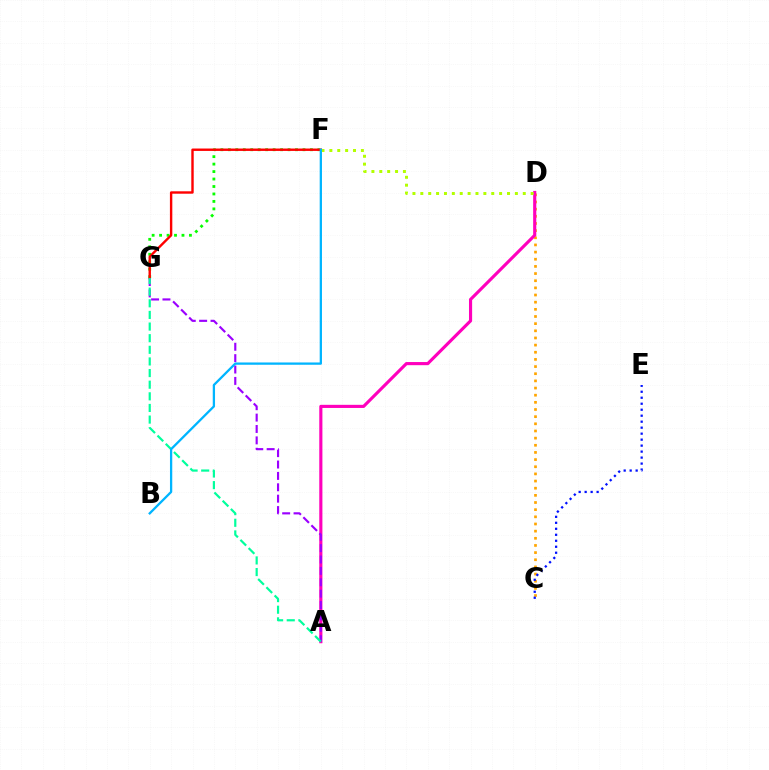{('C', 'D'): [{'color': '#ffa500', 'line_style': 'dotted', 'thickness': 1.94}], ('F', 'G'): [{'color': '#08ff00', 'line_style': 'dotted', 'thickness': 2.03}, {'color': '#ff0000', 'line_style': 'solid', 'thickness': 1.73}], ('C', 'E'): [{'color': '#0010ff', 'line_style': 'dotted', 'thickness': 1.63}], ('A', 'D'): [{'color': '#ff00bd', 'line_style': 'solid', 'thickness': 2.26}], ('D', 'F'): [{'color': '#b3ff00', 'line_style': 'dotted', 'thickness': 2.14}], ('A', 'G'): [{'color': '#9b00ff', 'line_style': 'dashed', 'thickness': 1.55}, {'color': '#00ff9d', 'line_style': 'dashed', 'thickness': 1.58}], ('B', 'F'): [{'color': '#00b5ff', 'line_style': 'solid', 'thickness': 1.65}]}